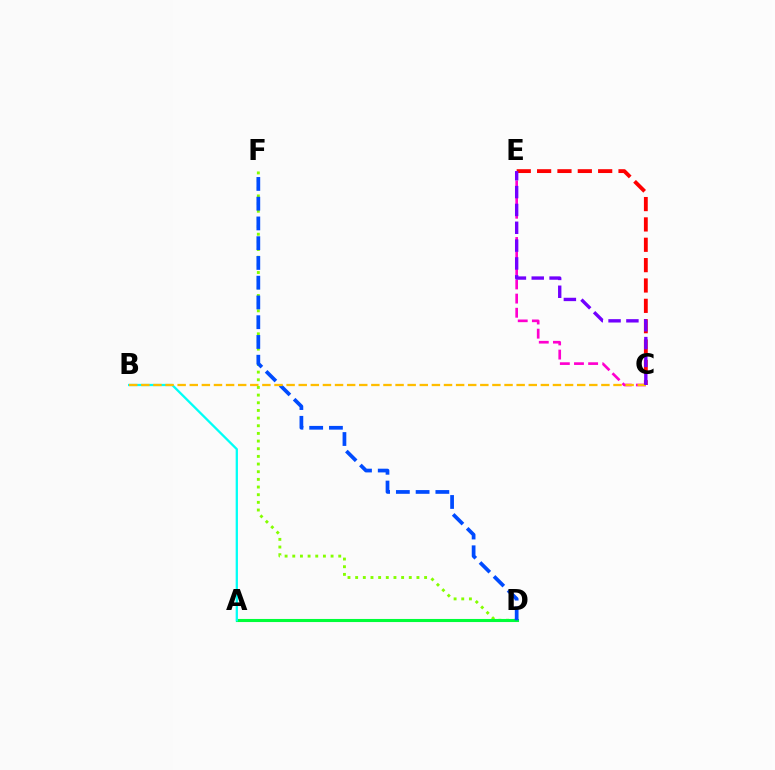{('C', 'E'): [{'color': '#ff00cf', 'line_style': 'dashed', 'thickness': 1.92}, {'color': '#ff0000', 'line_style': 'dashed', 'thickness': 2.76}, {'color': '#7200ff', 'line_style': 'dashed', 'thickness': 2.42}], ('D', 'F'): [{'color': '#84ff00', 'line_style': 'dotted', 'thickness': 2.08}, {'color': '#004bff', 'line_style': 'dashed', 'thickness': 2.68}], ('A', 'D'): [{'color': '#00ff39', 'line_style': 'solid', 'thickness': 2.22}], ('A', 'B'): [{'color': '#00fff6', 'line_style': 'solid', 'thickness': 1.64}], ('B', 'C'): [{'color': '#ffbd00', 'line_style': 'dashed', 'thickness': 1.64}]}